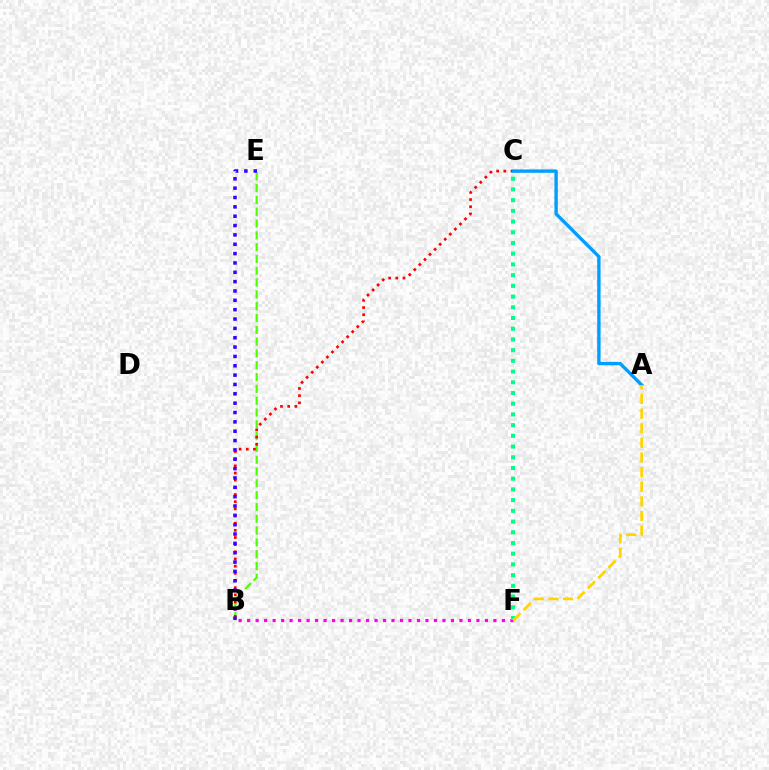{('B', 'E'): [{'color': '#4fff00', 'line_style': 'dashed', 'thickness': 1.6}, {'color': '#3700ff', 'line_style': 'dotted', 'thickness': 2.54}], ('B', 'C'): [{'color': '#ff0000', 'line_style': 'dotted', 'thickness': 1.95}], ('B', 'F'): [{'color': '#ff00ed', 'line_style': 'dotted', 'thickness': 2.31}], ('A', 'C'): [{'color': '#009eff', 'line_style': 'solid', 'thickness': 2.42}], ('C', 'F'): [{'color': '#00ff86', 'line_style': 'dotted', 'thickness': 2.91}], ('A', 'F'): [{'color': '#ffd500', 'line_style': 'dashed', 'thickness': 1.99}]}